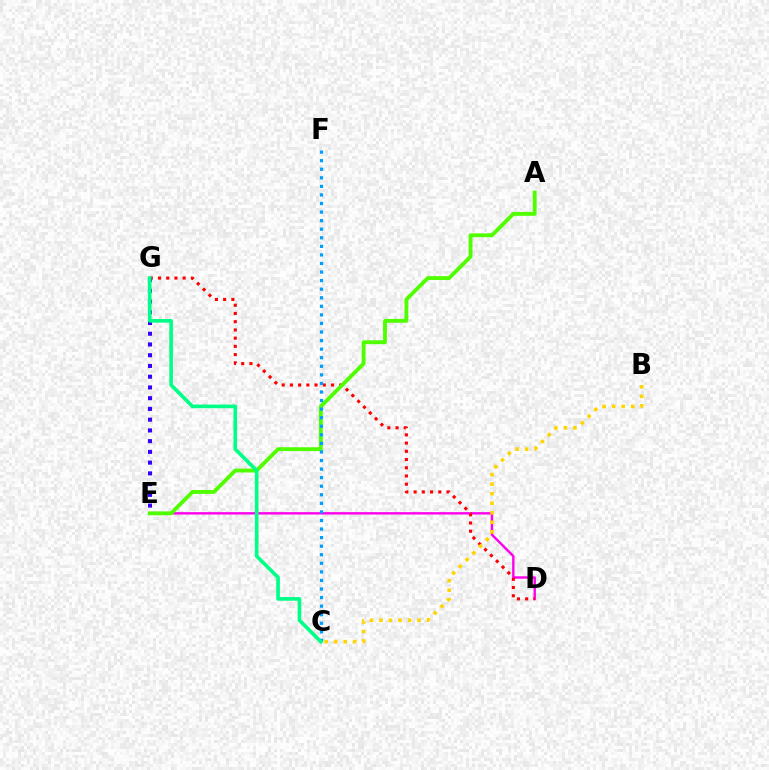{('D', 'E'): [{'color': '#ff00ed', 'line_style': 'solid', 'thickness': 1.73}], ('D', 'G'): [{'color': '#ff0000', 'line_style': 'dotted', 'thickness': 2.23}], ('A', 'E'): [{'color': '#4fff00', 'line_style': 'solid', 'thickness': 2.77}], ('E', 'G'): [{'color': '#3700ff', 'line_style': 'dotted', 'thickness': 2.92}], ('B', 'C'): [{'color': '#ffd500', 'line_style': 'dotted', 'thickness': 2.59}], ('C', 'F'): [{'color': '#009eff', 'line_style': 'dotted', 'thickness': 2.33}], ('C', 'G'): [{'color': '#00ff86', 'line_style': 'solid', 'thickness': 2.62}]}